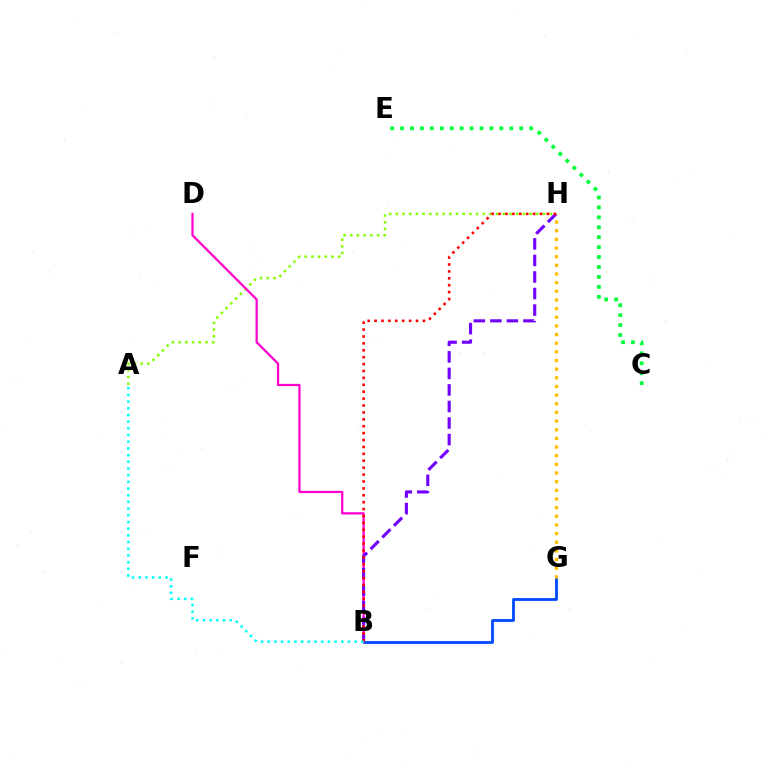{('B', 'G'): [{'color': '#004bff', 'line_style': 'solid', 'thickness': 2.03}], ('G', 'H'): [{'color': '#ffbd00', 'line_style': 'dotted', 'thickness': 2.35}], ('C', 'E'): [{'color': '#00ff39', 'line_style': 'dotted', 'thickness': 2.7}], ('A', 'H'): [{'color': '#84ff00', 'line_style': 'dotted', 'thickness': 1.82}], ('B', 'D'): [{'color': '#ff00cf', 'line_style': 'solid', 'thickness': 1.63}], ('B', 'H'): [{'color': '#7200ff', 'line_style': 'dashed', 'thickness': 2.25}, {'color': '#ff0000', 'line_style': 'dotted', 'thickness': 1.88}], ('A', 'B'): [{'color': '#00fff6', 'line_style': 'dotted', 'thickness': 1.82}]}